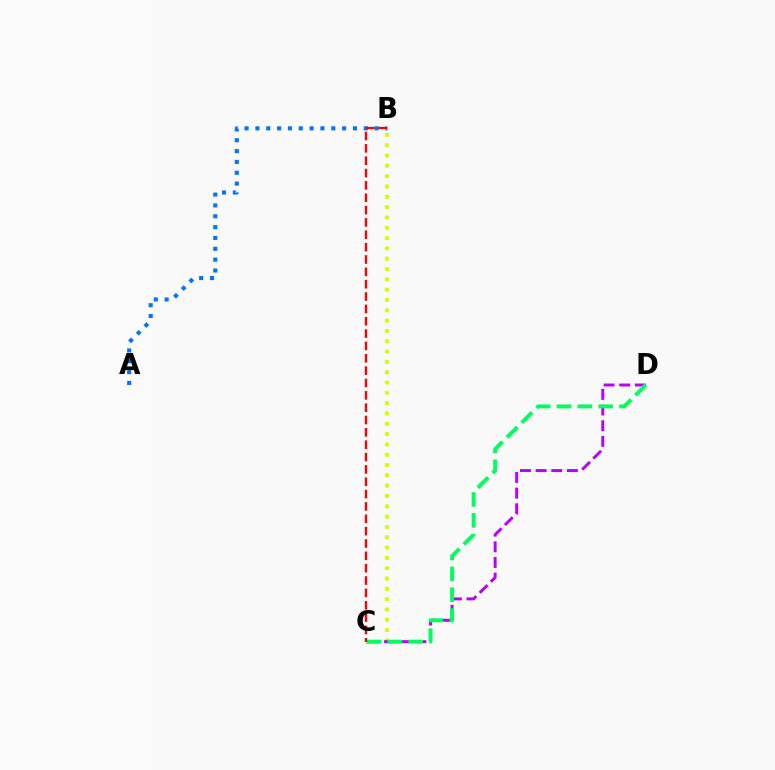{('B', 'C'): [{'color': '#d1ff00', 'line_style': 'dotted', 'thickness': 2.8}, {'color': '#ff0000', 'line_style': 'dashed', 'thickness': 1.68}], ('C', 'D'): [{'color': '#b900ff', 'line_style': 'dashed', 'thickness': 2.13}, {'color': '#00ff5c', 'line_style': 'dashed', 'thickness': 2.83}], ('A', 'B'): [{'color': '#0074ff', 'line_style': 'dotted', 'thickness': 2.95}]}